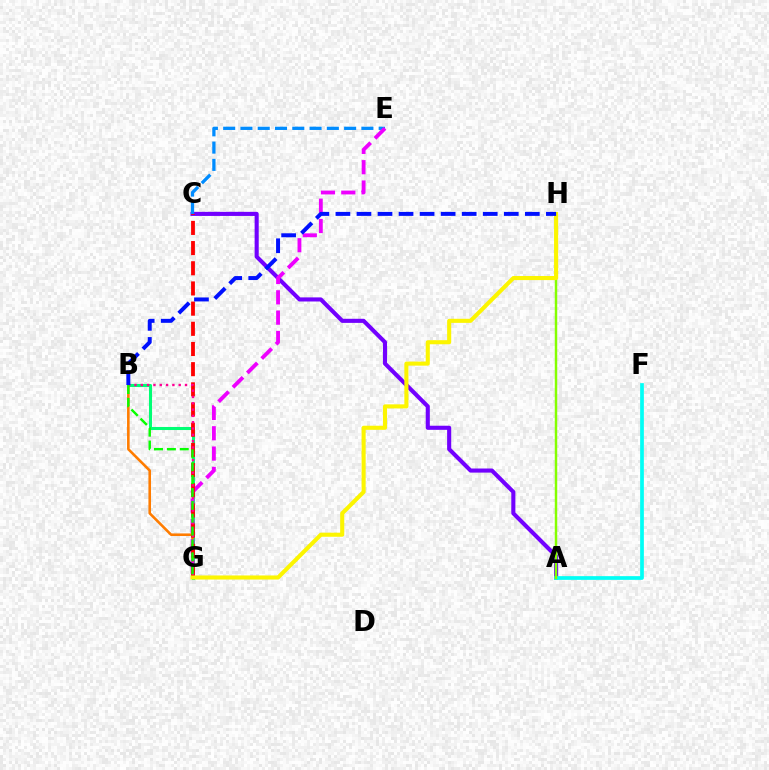{('A', 'C'): [{'color': '#7200ff', 'line_style': 'solid', 'thickness': 2.95}], ('A', 'F'): [{'color': '#00fff6', 'line_style': 'solid', 'thickness': 2.67}], ('B', 'G'): [{'color': '#00ff74', 'line_style': 'solid', 'thickness': 2.2}, {'color': '#ff7c00', 'line_style': 'solid', 'thickness': 1.87}, {'color': '#ff0094', 'line_style': 'dotted', 'thickness': 1.72}, {'color': '#08ff00', 'line_style': 'dashed', 'thickness': 1.75}], ('C', 'E'): [{'color': '#008cff', 'line_style': 'dashed', 'thickness': 2.35}], ('E', 'G'): [{'color': '#ee00ff', 'line_style': 'dashed', 'thickness': 2.76}], ('C', 'G'): [{'color': '#ff0000', 'line_style': 'dashed', 'thickness': 2.74}], ('A', 'H'): [{'color': '#84ff00', 'line_style': 'solid', 'thickness': 1.77}], ('G', 'H'): [{'color': '#fcf500', 'line_style': 'solid', 'thickness': 2.94}], ('B', 'H'): [{'color': '#0010ff', 'line_style': 'dashed', 'thickness': 2.86}]}